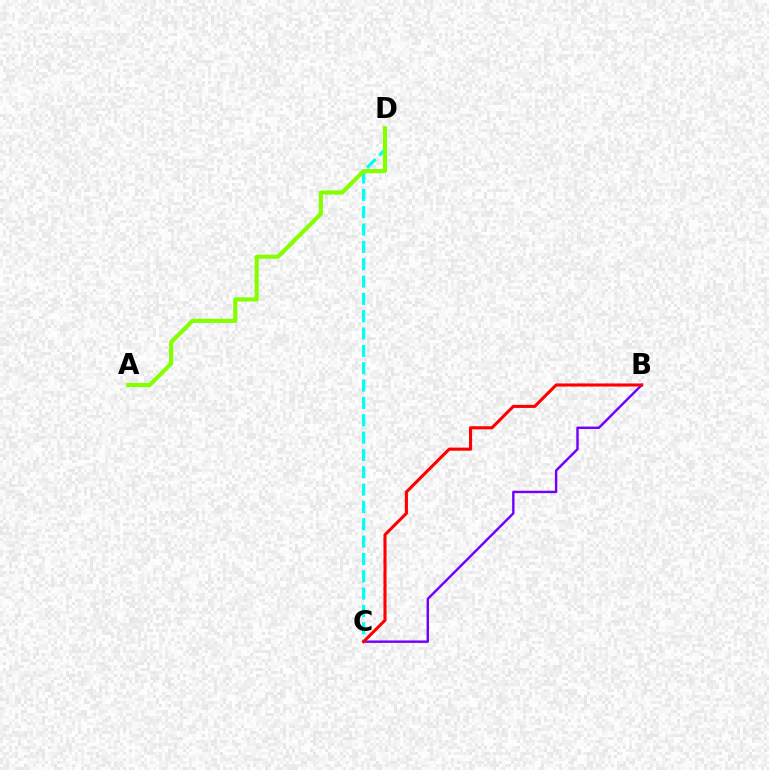{('C', 'D'): [{'color': '#00fff6', 'line_style': 'dashed', 'thickness': 2.36}], ('B', 'C'): [{'color': '#7200ff', 'line_style': 'solid', 'thickness': 1.74}, {'color': '#ff0000', 'line_style': 'solid', 'thickness': 2.22}], ('A', 'D'): [{'color': '#84ff00', 'line_style': 'solid', 'thickness': 2.98}]}